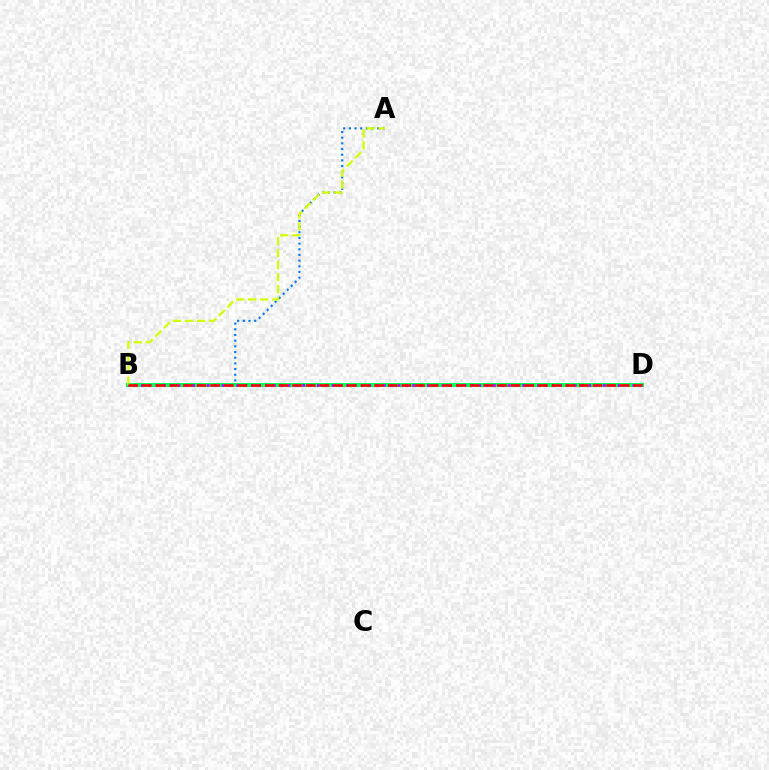{('A', 'B'): [{'color': '#0074ff', 'line_style': 'dotted', 'thickness': 1.54}, {'color': '#d1ff00', 'line_style': 'dashed', 'thickness': 1.63}], ('B', 'D'): [{'color': '#00ff5c', 'line_style': 'solid', 'thickness': 2.9}, {'color': '#b900ff', 'line_style': 'dotted', 'thickness': 1.99}, {'color': '#ff0000', 'line_style': 'dashed', 'thickness': 1.85}]}